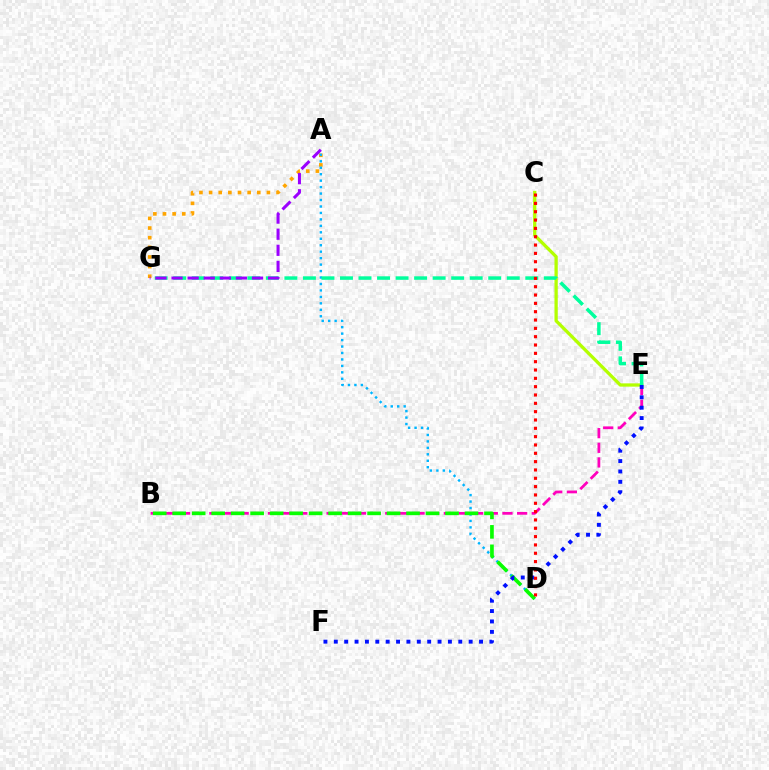{('B', 'E'): [{'color': '#ff00bd', 'line_style': 'dashed', 'thickness': 1.99}], ('A', 'G'): [{'color': '#ffa500', 'line_style': 'dotted', 'thickness': 2.62}, {'color': '#9b00ff', 'line_style': 'dashed', 'thickness': 2.19}], ('A', 'D'): [{'color': '#00b5ff', 'line_style': 'dotted', 'thickness': 1.75}], ('B', 'D'): [{'color': '#08ff00', 'line_style': 'dashed', 'thickness': 2.65}], ('C', 'E'): [{'color': '#b3ff00', 'line_style': 'solid', 'thickness': 2.36}], ('E', 'G'): [{'color': '#00ff9d', 'line_style': 'dashed', 'thickness': 2.52}], ('E', 'F'): [{'color': '#0010ff', 'line_style': 'dotted', 'thickness': 2.82}], ('C', 'D'): [{'color': '#ff0000', 'line_style': 'dotted', 'thickness': 2.26}]}